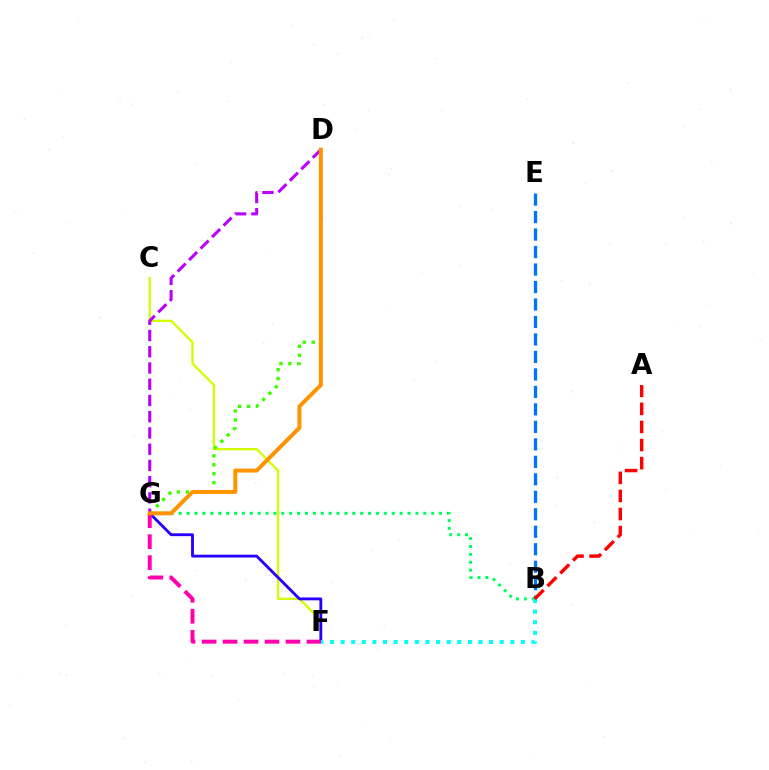{('C', 'F'): [{'color': '#d1ff00', 'line_style': 'solid', 'thickness': 1.67}], ('F', 'G'): [{'color': '#2500ff', 'line_style': 'solid', 'thickness': 2.05}, {'color': '#ff00ac', 'line_style': 'dashed', 'thickness': 2.85}], ('B', 'G'): [{'color': '#00ff5c', 'line_style': 'dotted', 'thickness': 2.14}], ('B', 'E'): [{'color': '#0074ff', 'line_style': 'dashed', 'thickness': 2.37}], ('D', 'G'): [{'color': '#3dff00', 'line_style': 'dotted', 'thickness': 2.43}, {'color': '#b900ff', 'line_style': 'dashed', 'thickness': 2.21}, {'color': '#ff9400', 'line_style': 'solid', 'thickness': 2.88}], ('B', 'F'): [{'color': '#00fff6', 'line_style': 'dotted', 'thickness': 2.88}], ('A', 'B'): [{'color': '#ff0000', 'line_style': 'dashed', 'thickness': 2.46}]}